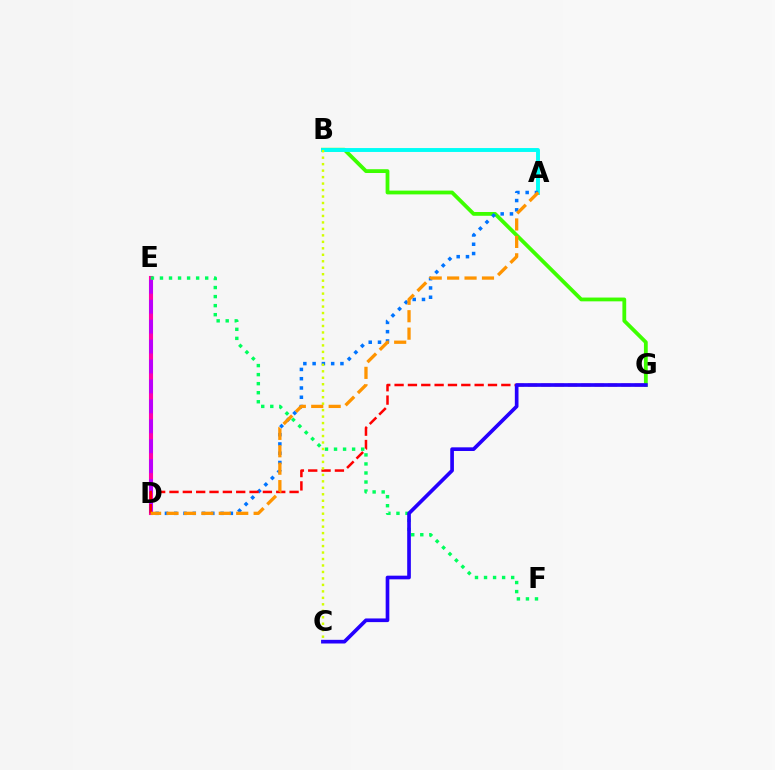{('D', 'E'): [{'color': '#ff00ac', 'line_style': 'solid', 'thickness': 2.94}, {'color': '#b900ff', 'line_style': 'dashed', 'thickness': 2.71}], ('B', 'G'): [{'color': '#3dff00', 'line_style': 'solid', 'thickness': 2.73}], ('A', 'B'): [{'color': '#00fff6', 'line_style': 'solid', 'thickness': 2.81}], ('A', 'D'): [{'color': '#0074ff', 'line_style': 'dotted', 'thickness': 2.52}, {'color': '#ff9400', 'line_style': 'dashed', 'thickness': 2.37}], ('D', 'G'): [{'color': '#ff0000', 'line_style': 'dashed', 'thickness': 1.81}], ('E', 'F'): [{'color': '#00ff5c', 'line_style': 'dotted', 'thickness': 2.46}], ('C', 'G'): [{'color': '#2500ff', 'line_style': 'solid', 'thickness': 2.64}], ('B', 'C'): [{'color': '#d1ff00', 'line_style': 'dotted', 'thickness': 1.76}]}